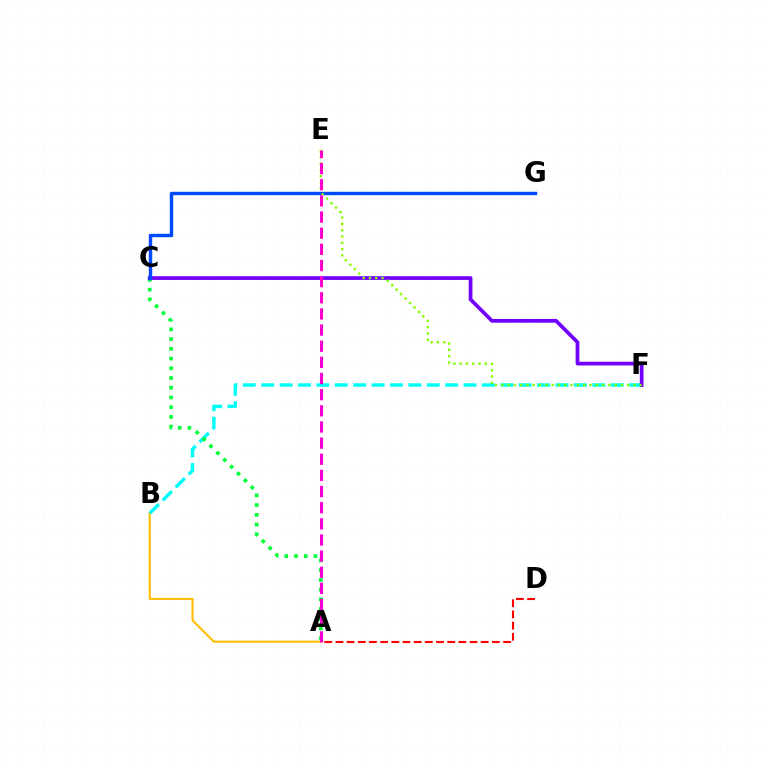{('A', 'B'): [{'color': '#ffbd00', 'line_style': 'solid', 'thickness': 1.5}], ('B', 'F'): [{'color': '#00fff6', 'line_style': 'dashed', 'thickness': 2.5}], ('A', 'C'): [{'color': '#00ff39', 'line_style': 'dotted', 'thickness': 2.64}], ('C', 'F'): [{'color': '#7200ff', 'line_style': 'solid', 'thickness': 2.69}], ('C', 'G'): [{'color': '#004bff', 'line_style': 'solid', 'thickness': 2.47}], ('A', 'D'): [{'color': '#ff0000', 'line_style': 'dashed', 'thickness': 1.52}], ('E', 'F'): [{'color': '#84ff00', 'line_style': 'dotted', 'thickness': 1.71}], ('A', 'E'): [{'color': '#ff00cf', 'line_style': 'dashed', 'thickness': 2.19}]}